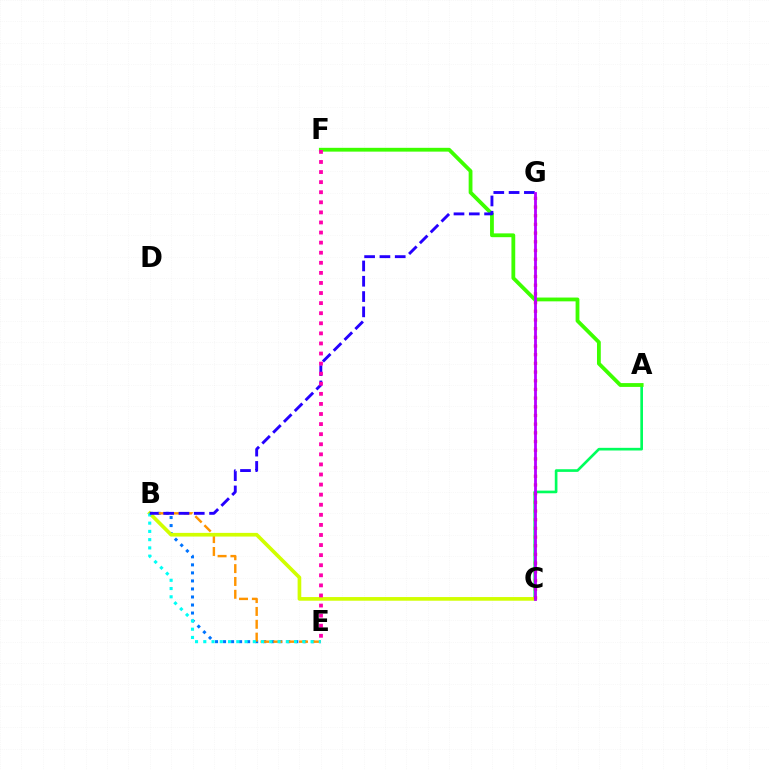{('B', 'E'): [{'color': '#0074ff', 'line_style': 'dotted', 'thickness': 2.18}, {'color': '#ff9400', 'line_style': 'dashed', 'thickness': 1.74}, {'color': '#00fff6', 'line_style': 'dotted', 'thickness': 2.24}], ('A', 'C'): [{'color': '#00ff5c', 'line_style': 'solid', 'thickness': 1.91}], ('B', 'C'): [{'color': '#d1ff00', 'line_style': 'solid', 'thickness': 2.64}], ('A', 'F'): [{'color': '#3dff00', 'line_style': 'solid', 'thickness': 2.74}], ('B', 'G'): [{'color': '#2500ff', 'line_style': 'dashed', 'thickness': 2.08}], ('E', 'F'): [{'color': '#ff00ac', 'line_style': 'dotted', 'thickness': 2.74}], ('C', 'G'): [{'color': '#ff0000', 'line_style': 'dotted', 'thickness': 2.36}, {'color': '#b900ff', 'line_style': 'solid', 'thickness': 2.02}]}